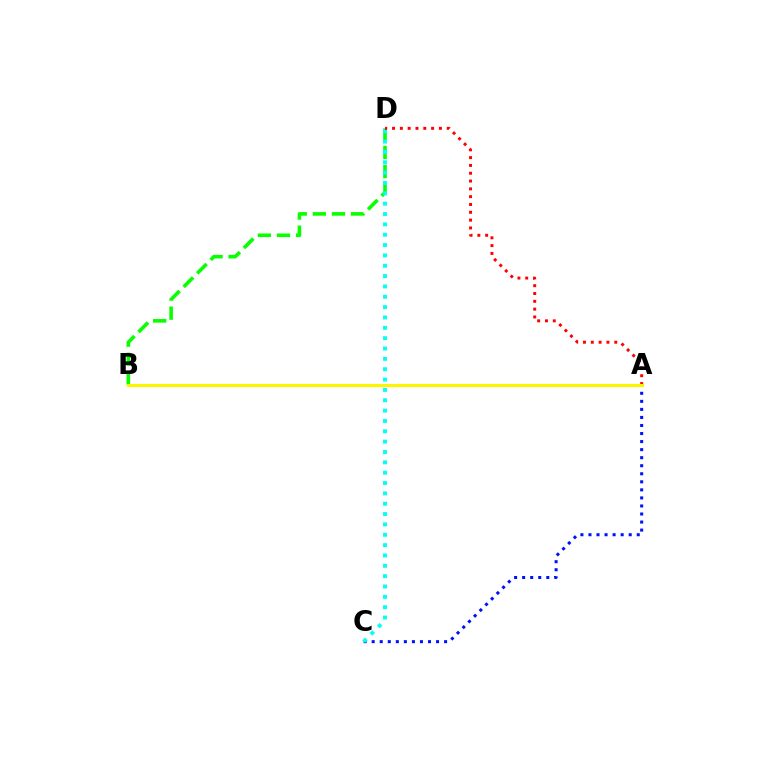{('B', 'D'): [{'color': '#08ff00', 'line_style': 'dashed', 'thickness': 2.59}], ('A', 'C'): [{'color': '#0010ff', 'line_style': 'dotted', 'thickness': 2.19}], ('C', 'D'): [{'color': '#00fff6', 'line_style': 'dotted', 'thickness': 2.81}], ('A', 'D'): [{'color': '#ff0000', 'line_style': 'dotted', 'thickness': 2.12}], ('A', 'B'): [{'color': '#ee00ff', 'line_style': 'dotted', 'thickness': 2.07}, {'color': '#fcf500', 'line_style': 'solid', 'thickness': 2.24}]}